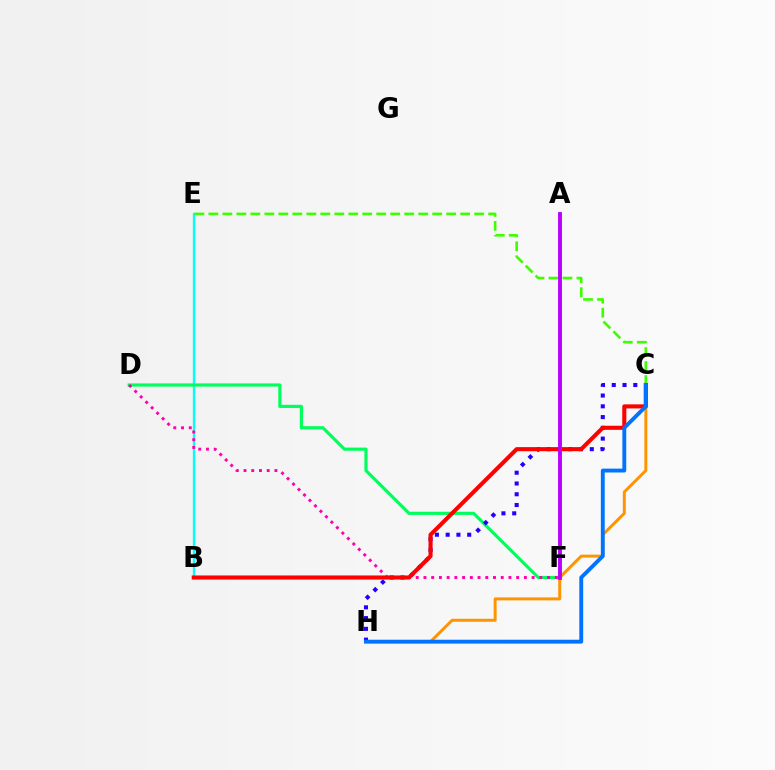{('B', 'E'): [{'color': '#00fff6', 'line_style': 'solid', 'thickness': 1.68}], ('C', 'H'): [{'color': '#ff9400', 'line_style': 'solid', 'thickness': 2.14}, {'color': '#2500ff', 'line_style': 'dotted', 'thickness': 2.92}, {'color': '#0074ff', 'line_style': 'solid', 'thickness': 2.79}], ('D', 'F'): [{'color': '#00ff5c', 'line_style': 'solid', 'thickness': 2.28}, {'color': '#ff00ac', 'line_style': 'dotted', 'thickness': 2.1}], ('C', 'E'): [{'color': '#3dff00', 'line_style': 'dashed', 'thickness': 1.9}], ('B', 'C'): [{'color': '#ff0000', 'line_style': 'solid', 'thickness': 2.94}], ('A', 'F'): [{'color': '#d1ff00', 'line_style': 'solid', 'thickness': 2.15}, {'color': '#b900ff', 'line_style': 'solid', 'thickness': 2.78}]}